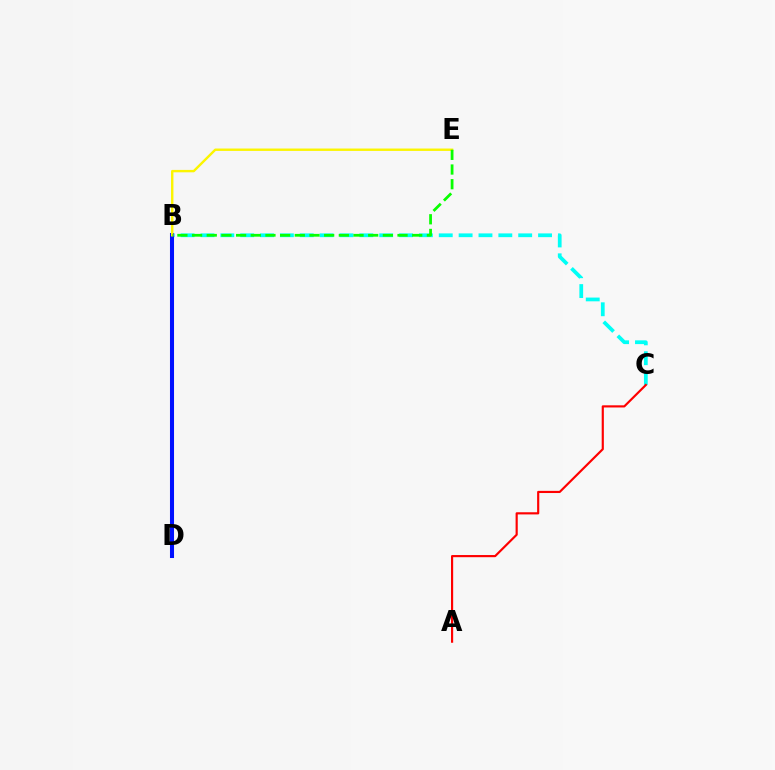{('B', 'D'): [{'color': '#ee00ff', 'line_style': 'solid', 'thickness': 2.79}, {'color': '#0010ff', 'line_style': 'solid', 'thickness': 2.92}], ('B', 'C'): [{'color': '#00fff6', 'line_style': 'dashed', 'thickness': 2.7}], ('A', 'C'): [{'color': '#ff0000', 'line_style': 'solid', 'thickness': 1.56}], ('B', 'E'): [{'color': '#fcf500', 'line_style': 'solid', 'thickness': 1.73}, {'color': '#08ff00', 'line_style': 'dashed', 'thickness': 1.99}]}